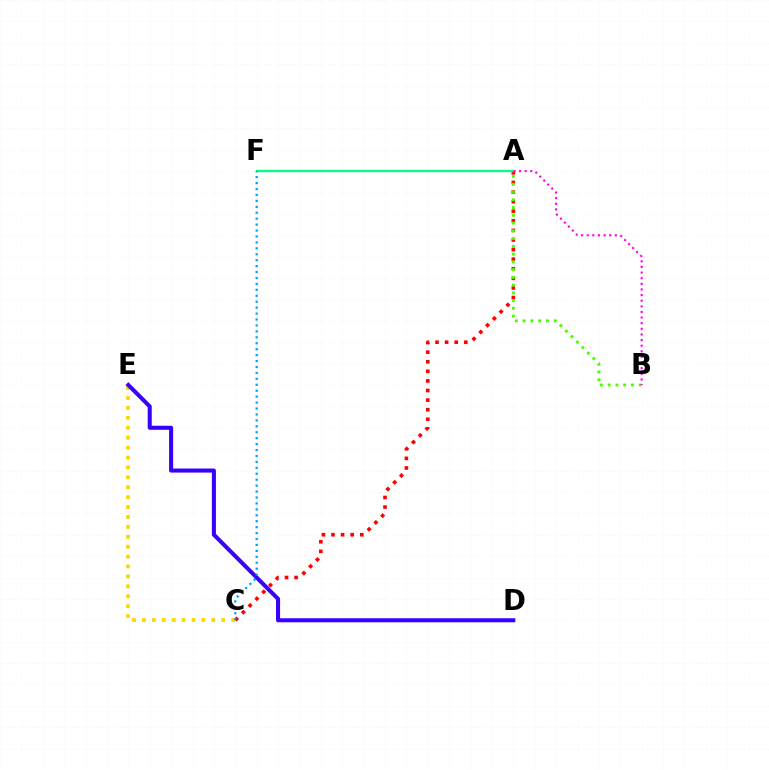{('A', 'C'): [{'color': '#ff0000', 'line_style': 'dotted', 'thickness': 2.61}], ('A', 'B'): [{'color': '#4fff00', 'line_style': 'dotted', 'thickness': 2.11}, {'color': '#ff00ed', 'line_style': 'dotted', 'thickness': 1.53}], ('C', 'E'): [{'color': '#ffd500', 'line_style': 'dotted', 'thickness': 2.69}], ('D', 'E'): [{'color': '#3700ff', 'line_style': 'solid', 'thickness': 2.91}], ('A', 'F'): [{'color': '#00ff86', 'line_style': 'solid', 'thickness': 1.65}], ('C', 'F'): [{'color': '#009eff', 'line_style': 'dotted', 'thickness': 1.61}]}